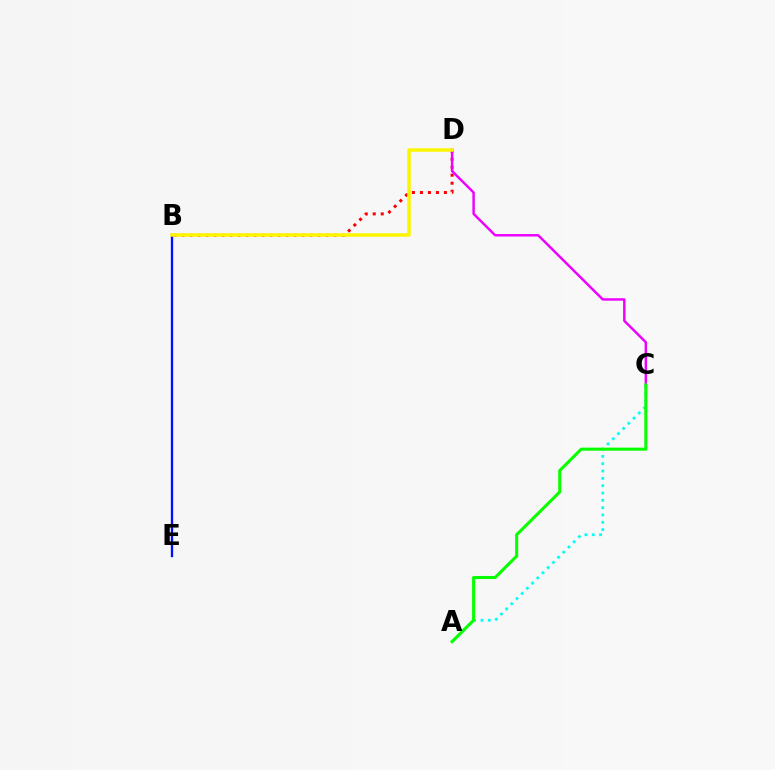{('A', 'C'): [{'color': '#00fff6', 'line_style': 'dotted', 'thickness': 1.99}, {'color': '#08ff00', 'line_style': 'solid', 'thickness': 2.2}], ('B', 'D'): [{'color': '#ff0000', 'line_style': 'dotted', 'thickness': 2.17}, {'color': '#fcf500', 'line_style': 'solid', 'thickness': 2.52}], ('B', 'E'): [{'color': '#0010ff', 'line_style': 'solid', 'thickness': 1.67}], ('C', 'D'): [{'color': '#ee00ff', 'line_style': 'solid', 'thickness': 1.76}]}